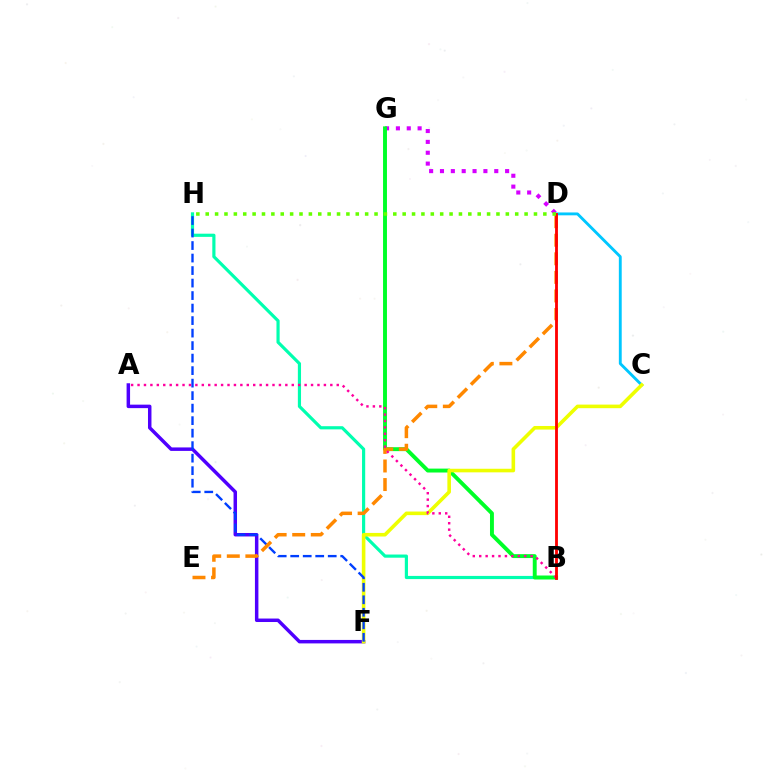{('D', 'G'): [{'color': '#d600ff', 'line_style': 'dotted', 'thickness': 2.95}], ('B', 'H'): [{'color': '#00ffaf', 'line_style': 'solid', 'thickness': 2.28}], ('C', 'D'): [{'color': '#00c7ff', 'line_style': 'solid', 'thickness': 2.06}], ('B', 'G'): [{'color': '#00ff27', 'line_style': 'solid', 'thickness': 2.82}], ('A', 'F'): [{'color': '#4f00ff', 'line_style': 'solid', 'thickness': 2.5}], ('C', 'F'): [{'color': '#eeff00', 'line_style': 'solid', 'thickness': 2.58}], ('F', 'H'): [{'color': '#003fff', 'line_style': 'dashed', 'thickness': 1.7}], ('D', 'E'): [{'color': '#ff8800', 'line_style': 'dashed', 'thickness': 2.52}], ('A', 'B'): [{'color': '#ff00a0', 'line_style': 'dotted', 'thickness': 1.75}], ('B', 'D'): [{'color': '#ff0000', 'line_style': 'solid', 'thickness': 2.03}], ('D', 'H'): [{'color': '#66ff00', 'line_style': 'dotted', 'thickness': 2.55}]}